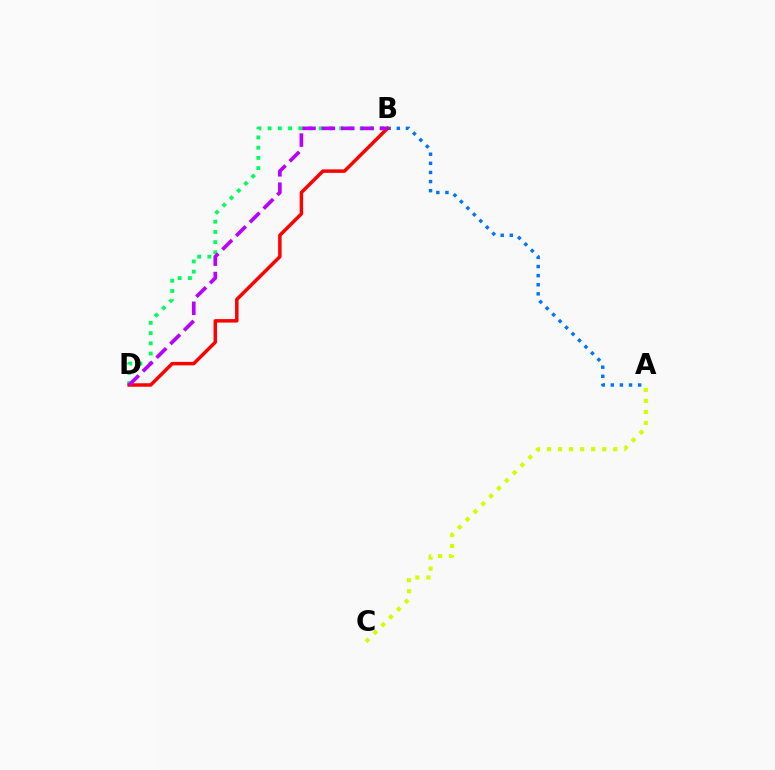{('A', 'B'): [{'color': '#0074ff', 'line_style': 'dotted', 'thickness': 2.48}], ('A', 'C'): [{'color': '#d1ff00', 'line_style': 'dotted', 'thickness': 3.0}], ('B', 'D'): [{'color': '#00ff5c', 'line_style': 'dotted', 'thickness': 2.78}, {'color': '#ff0000', 'line_style': 'solid', 'thickness': 2.5}, {'color': '#b900ff', 'line_style': 'dashed', 'thickness': 2.63}]}